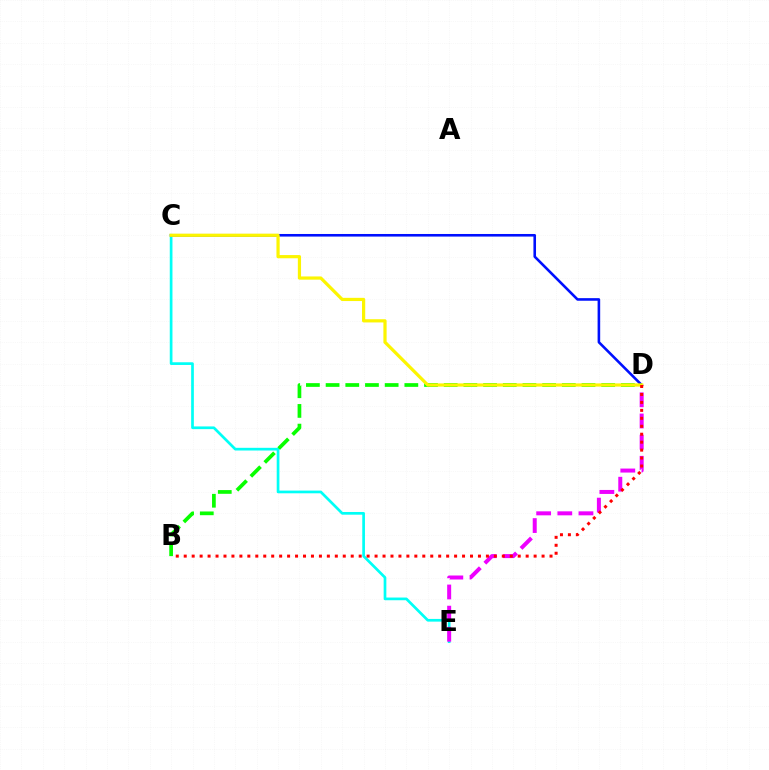{('C', 'E'): [{'color': '#00fff6', 'line_style': 'solid', 'thickness': 1.94}], ('C', 'D'): [{'color': '#0010ff', 'line_style': 'solid', 'thickness': 1.87}, {'color': '#fcf500', 'line_style': 'solid', 'thickness': 2.31}], ('D', 'E'): [{'color': '#ee00ff', 'line_style': 'dashed', 'thickness': 2.87}], ('B', 'D'): [{'color': '#08ff00', 'line_style': 'dashed', 'thickness': 2.67}, {'color': '#ff0000', 'line_style': 'dotted', 'thickness': 2.16}]}